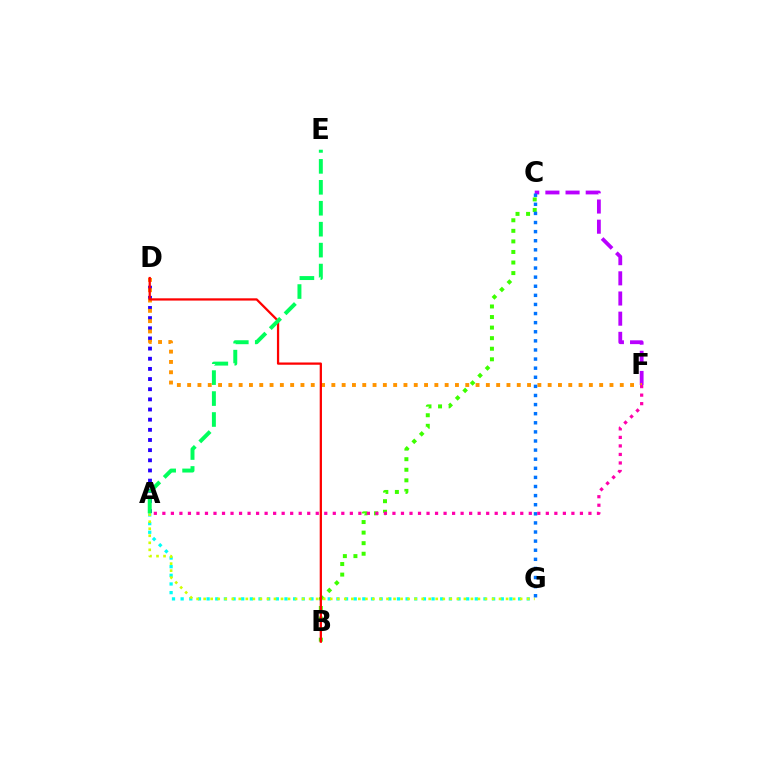{('A', 'G'): [{'color': '#00fff6', 'line_style': 'dotted', 'thickness': 2.35}, {'color': '#d1ff00', 'line_style': 'dotted', 'thickness': 1.91}], ('C', 'F'): [{'color': '#b900ff', 'line_style': 'dashed', 'thickness': 2.74}], ('A', 'D'): [{'color': '#2500ff', 'line_style': 'dotted', 'thickness': 2.76}], ('B', 'C'): [{'color': '#3dff00', 'line_style': 'dotted', 'thickness': 2.87}], ('D', 'F'): [{'color': '#ff9400', 'line_style': 'dotted', 'thickness': 2.8}], ('B', 'D'): [{'color': '#ff0000', 'line_style': 'solid', 'thickness': 1.63}], ('C', 'G'): [{'color': '#0074ff', 'line_style': 'dotted', 'thickness': 2.47}], ('A', 'E'): [{'color': '#00ff5c', 'line_style': 'dashed', 'thickness': 2.84}], ('A', 'F'): [{'color': '#ff00ac', 'line_style': 'dotted', 'thickness': 2.32}]}